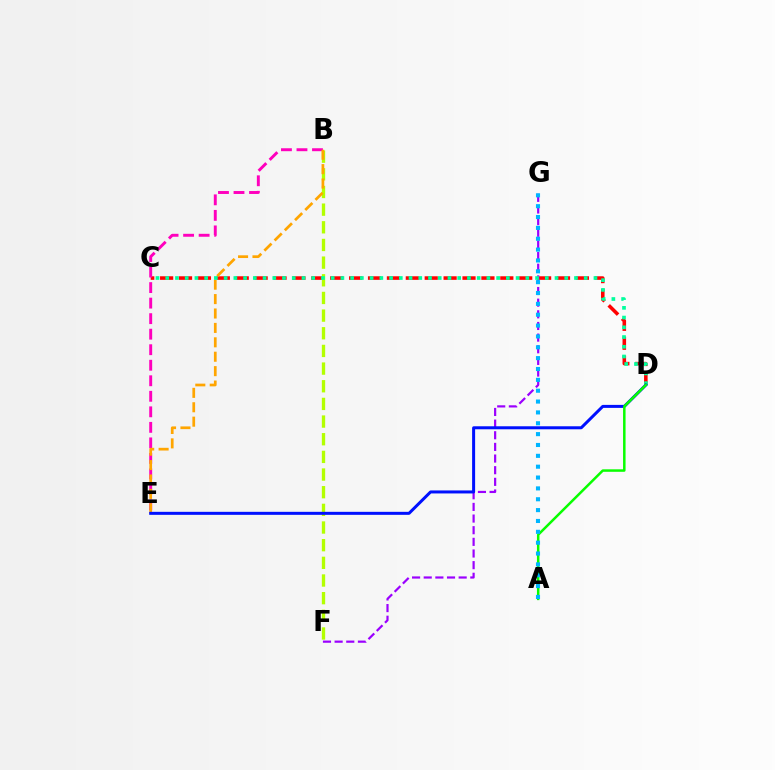{('C', 'D'): [{'color': '#ff0000', 'line_style': 'dashed', 'thickness': 2.57}, {'color': '#00ff9d', 'line_style': 'dotted', 'thickness': 2.64}], ('B', 'E'): [{'color': '#ff00bd', 'line_style': 'dashed', 'thickness': 2.11}, {'color': '#ffa500', 'line_style': 'dashed', 'thickness': 1.96}], ('B', 'F'): [{'color': '#b3ff00', 'line_style': 'dashed', 'thickness': 2.4}], ('F', 'G'): [{'color': '#9b00ff', 'line_style': 'dashed', 'thickness': 1.58}], ('D', 'E'): [{'color': '#0010ff', 'line_style': 'solid', 'thickness': 2.17}], ('A', 'D'): [{'color': '#08ff00', 'line_style': 'solid', 'thickness': 1.8}], ('A', 'G'): [{'color': '#00b5ff', 'line_style': 'dotted', 'thickness': 2.95}]}